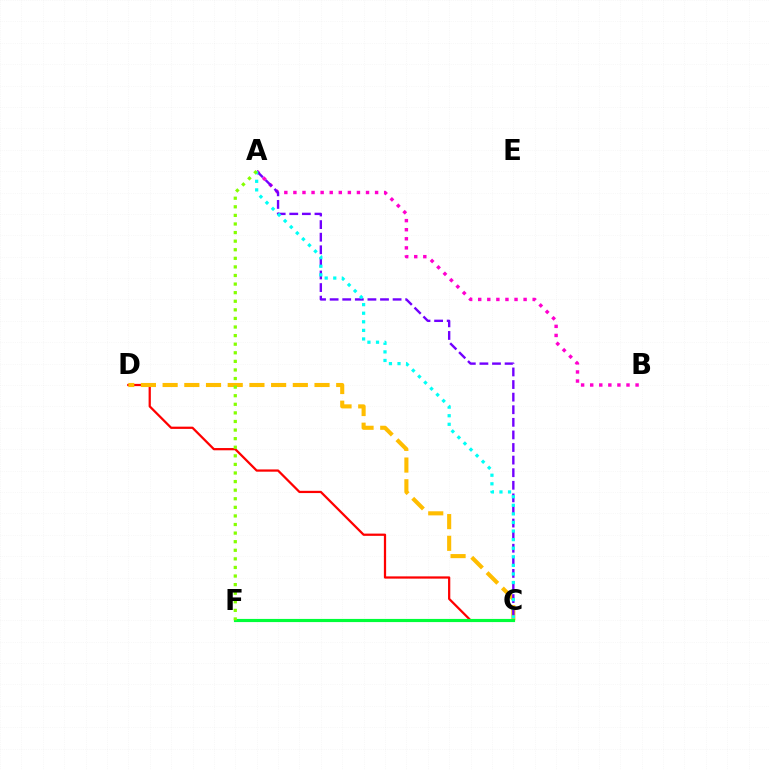{('C', 'D'): [{'color': '#ff0000', 'line_style': 'solid', 'thickness': 1.62}, {'color': '#ffbd00', 'line_style': 'dashed', 'thickness': 2.95}], ('C', 'F'): [{'color': '#004bff', 'line_style': 'dashed', 'thickness': 2.15}, {'color': '#00ff39', 'line_style': 'solid', 'thickness': 2.27}], ('A', 'B'): [{'color': '#ff00cf', 'line_style': 'dotted', 'thickness': 2.47}], ('A', 'C'): [{'color': '#7200ff', 'line_style': 'dashed', 'thickness': 1.71}, {'color': '#00fff6', 'line_style': 'dotted', 'thickness': 2.33}], ('A', 'F'): [{'color': '#84ff00', 'line_style': 'dotted', 'thickness': 2.33}]}